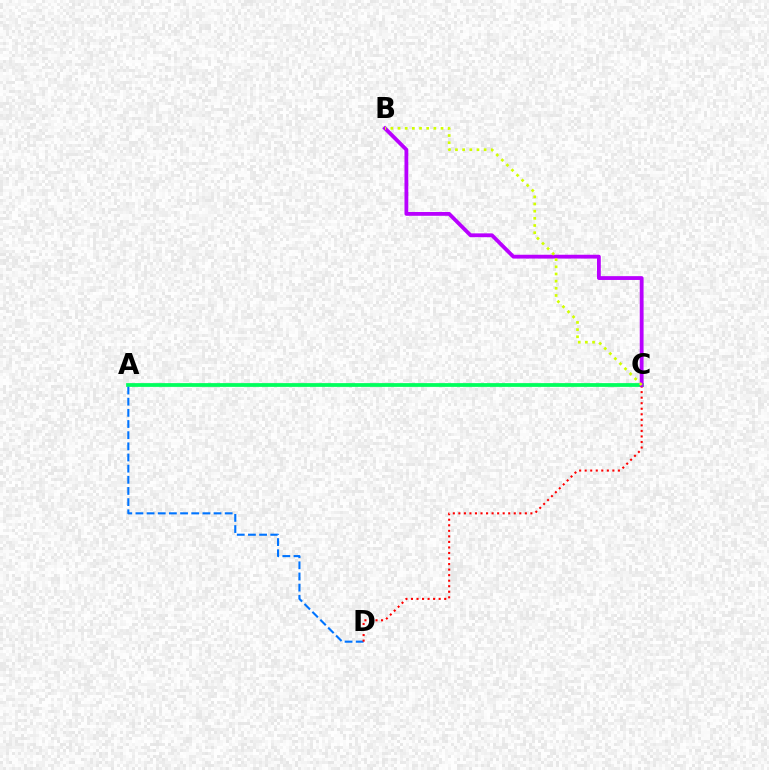{('A', 'C'): [{'color': '#00ff5c', 'line_style': 'solid', 'thickness': 2.71}], ('A', 'D'): [{'color': '#0074ff', 'line_style': 'dashed', 'thickness': 1.52}], ('C', 'D'): [{'color': '#ff0000', 'line_style': 'dotted', 'thickness': 1.51}], ('B', 'C'): [{'color': '#b900ff', 'line_style': 'solid', 'thickness': 2.75}, {'color': '#d1ff00', 'line_style': 'dotted', 'thickness': 1.95}]}